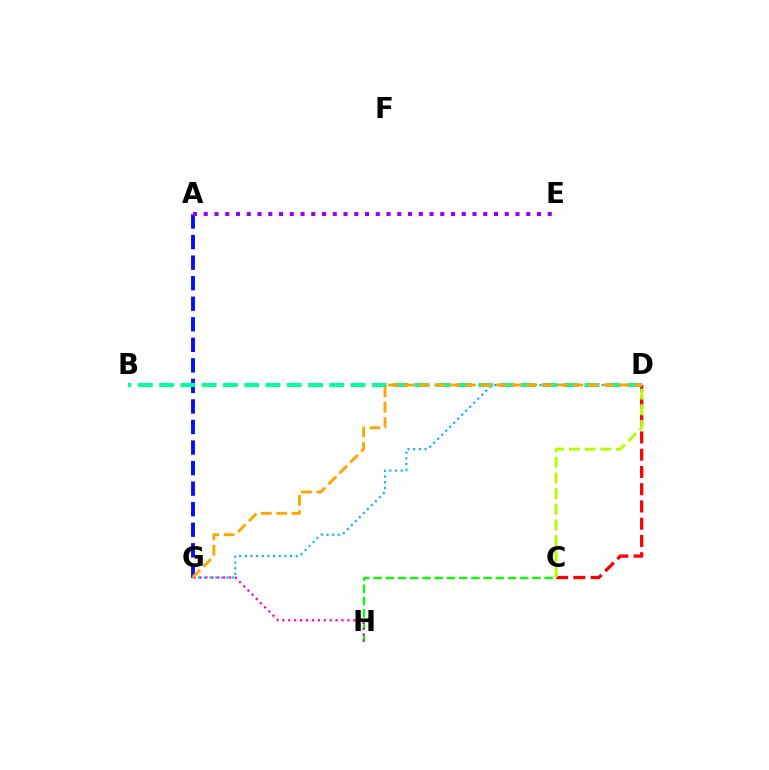{('A', 'G'): [{'color': '#0010ff', 'line_style': 'dashed', 'thickness': 2.79}], ('A', 'E'): [{'color': '#9b00ff', 'line_style': 'dotted', 'thickness': 2.92}], ('C', 'H'): [{'color': '#08ff00', 'line_style': 'dashed', 'thickness': 1.66}], ('C', 'D'): [{'color': '#ff0000', 'line_style': 'dashed', 'thickness': 2.34}, {'color': '#b3ff00', 'line_style': 'dashed', 'thickness': 2.13}], ('G', 'H'): [{'color': '#ff00bd', 'line_style': 'dotted', 'thickness': 1.61}], ('D', 'G'): [{'color': '#00b5ff', 'line_style': 'dotted', 'thickness': 1.54}, {'color': '#ffa500', 'line_style': 'dashed', 'thickness': 2.09}], ('B', 'D'): [{'color': '#00ff9d', 'line_style': 'dashed', 'thickness': 2.89}]}